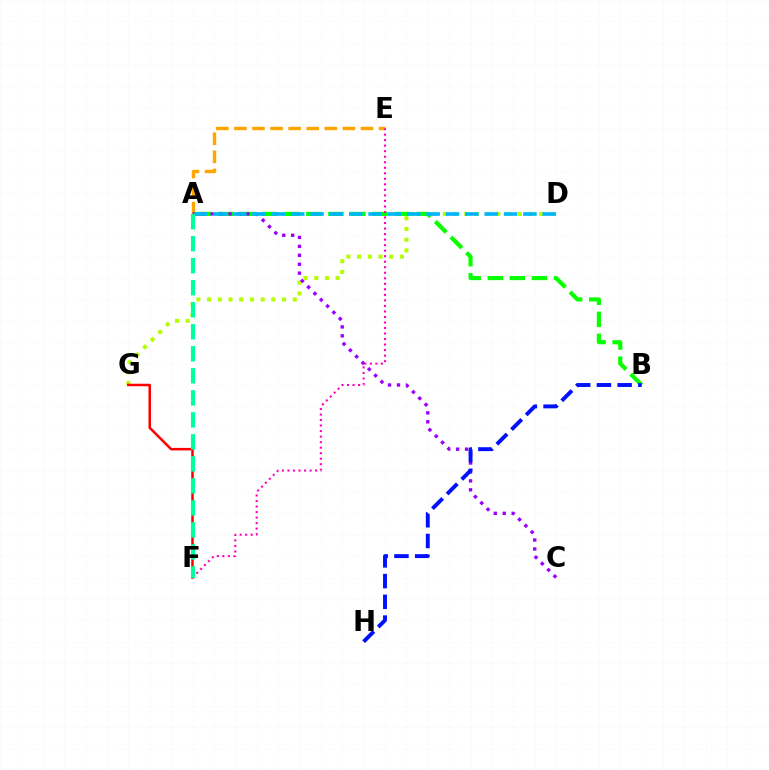{('D', 'G'): [{'color': '#b3ff00', 'line_style': 'dotted', 'thickness': 2.91}], ('F', 'G'): [{'color': '#ff0000', 'line_style': 'solid', 'thickness': 1.81}], ('A', 'B'): [{'color': '#08ff00', 'line_style': 'dashed', 'thickness': 3.0}], ('A', 'E'): [{'color': '#ffa500', 'line_style': 'dashed', 'thickness': 2.46}], ('A', 'C'): [{'color': '#9b00ff', 'line_style': 'dotted', 'thickness': 2.43}], ('E', 'F'): [{'color': '#ff00bd', 'line_style': 'dotted', 'thickness': 1.5}], ('B', 'H'): [{'color': '#0010ff', 'line_style': 'dashed', 'thickness': 2.82}], ('A', 'D'): [{'color': '#00b5ff', 'line_style': 'dashed', 'thickness': 2.63}], ('A', 'F'): [{'color': '#00ff9d', 'line_style': 'dashed', 'thickness': 2.99}]}